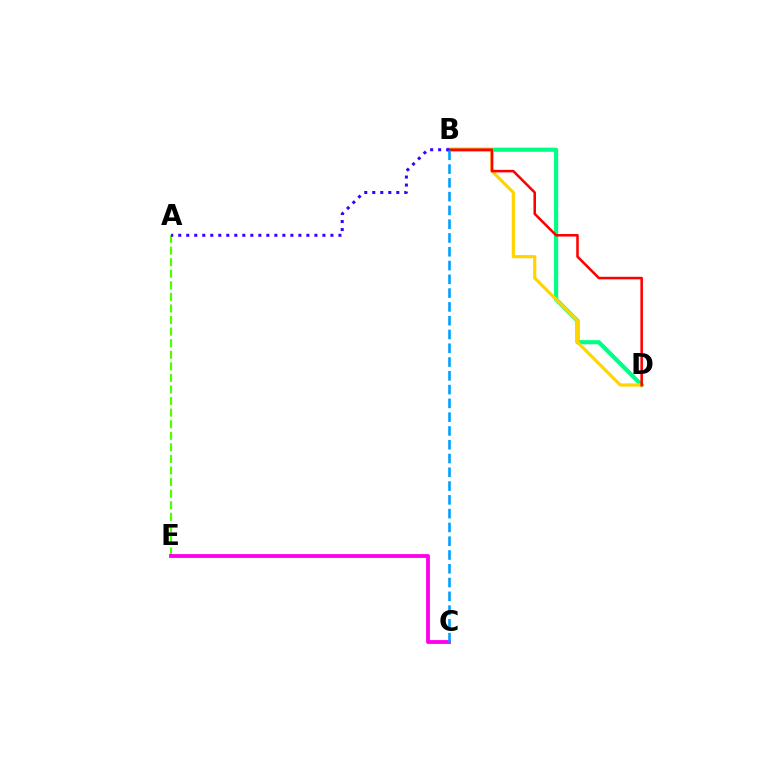{('B', 'D'): [{'color': '#00ff86', 'line_style': 'solid', 'thickness': 3.0}, {'color': '#ffd500', 'line_style': 'solid', 'thickness': 2.3}, {'color': '#ff0000', 'line_style': 'solid', 'thickness': 1.84}], ('A', 'E'): [{'color': '#4fff00', 'line_style': 'dashed', 'thickness': 1.57}], ('A', 'B'): [{'color': '#3700ff', 'line_style': 'dotted', 'thickness': 2.18}], ('C', 'E'): [{'color': '#ff00ed', 'line_style': 'solid', 'thickness': 2.77}], ('B', 'C'): [{'color': '#009eff', 'line_style': 'dashed', 'thickness': 1.87}]}